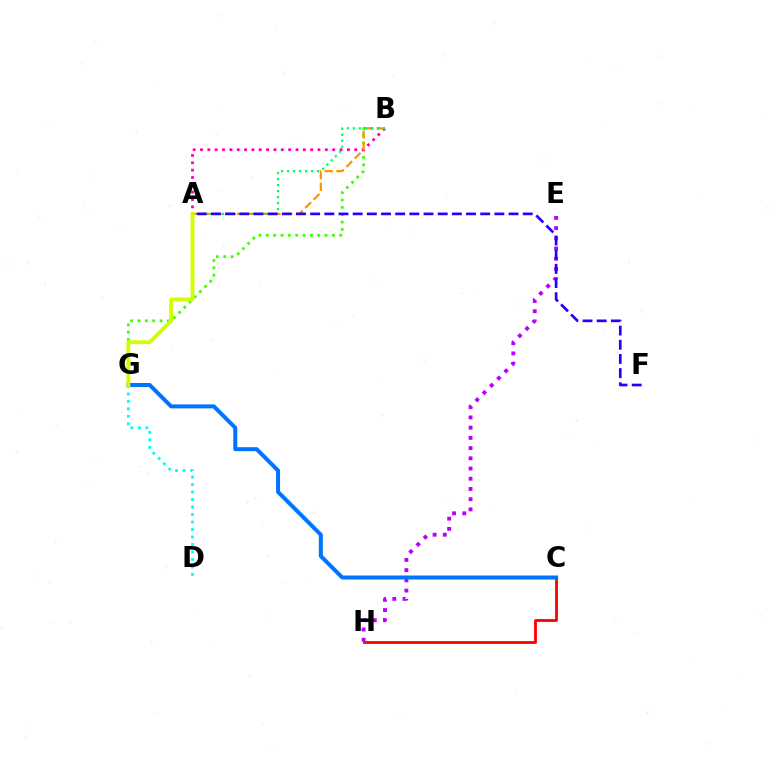{('C', 'H'): [{'color': '#ff0000', 'line_style': 'solid', 'thickness': 2.02}], ('B', 'G'): [{'color': '#3dff00', 'line_style': 'dotted', 'thickness': 2.0}], ('A', 'B'): [{'color': '#ff00ac', 'line_style': 'dotted', 'thickness': 2.0}, {'color': '#ff9400', 'line_style': 'dashed', 'thickness': 1.6}, {'color': '#00ff5c', 'line_style': 'dotted', 'thickness': 1.63}], ('E', 'H'): [{'color': '#b900ff', 'line_style': 'dotted', 'thickness': 2.78}], ('C', 'G'): [{'color': '#0074ff', 'line_style': 'solid', 'thickness': 2.89}], ('D', 'G'): [{'color': '#00fff6', 'line_style': 'dotted', 'thickness': 2.03}], ('A', 'G'): [{'color': '#d1ff00', 'line_style': 'solid', 'thickness': 2.78}], ('A', 'F'): [{'color': '#2500ff', 'line_style': 'dashed', 'thickness': 1.93}]}